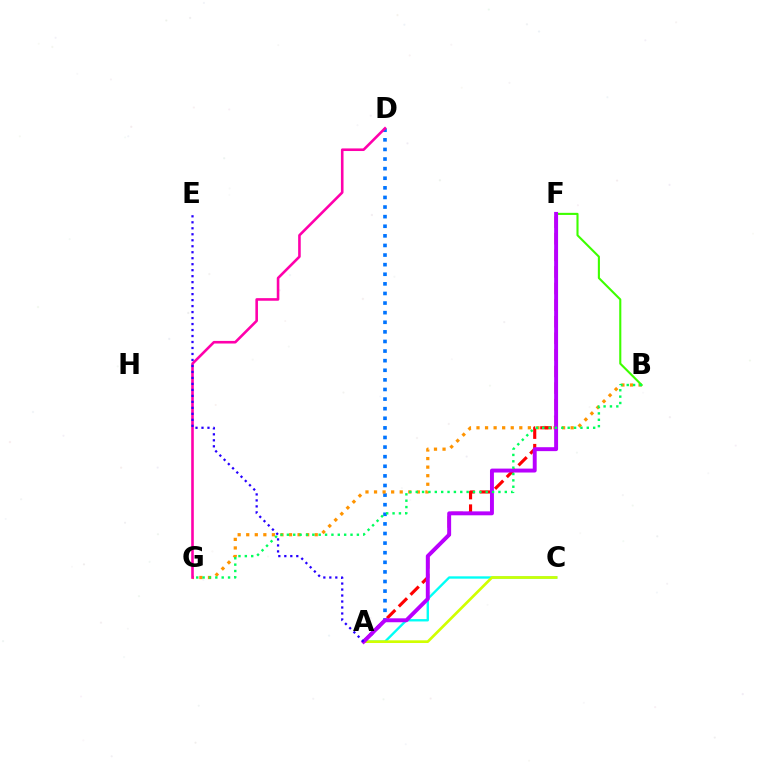{('A', 'C'): [{'color': '#00fff6', 'line_style': 'solid', 'thickness': 1.7}, {'color': '#d1ff00', 'line_style': 'solid', 'thickness': 1.93}], ('A', 'D'): [{'color': '#0074ff', 'line_style': 'dotted', 'thickness': 2.61}], ('B', 'G'): [{'color': '#ff9400', 'line_style': 'dotted', 'thickness': 2.33}, {'color': '#00ff5c', 'line_style': 'dotted', 'thickness': 1.73}], ('D', 'G'): [{'color': '#ff00ac', 'line_style': 'solid', 'thickness': 1.87}], ('B', 'F'): [{'color': '#3dff00', 'line_style': 'solid', 'thickness': 1.51}], ('A', 'F'): [{'color': '#ff0000', 'line_style': 'dashed', 'thickness': 2.25}, {'color': '#b900ff', 'line_style': 'solid', 'thickness': 2.83}], ('A', 'E'): [{'color': '#2500ff', 'line_style': 'dotted', 'thickness': 1.63}]}